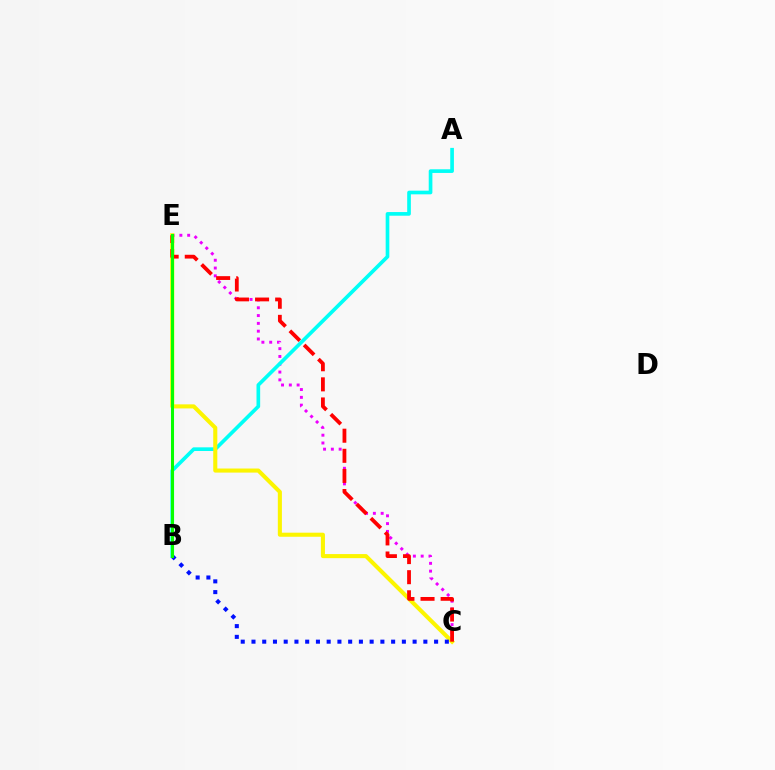{('C', 'E'): [{'color': '#ee00ff', 'line_style': 'dotted', 'thickness': 2.12}, {'color': '#fcf500', 'line_style': 'solid', 'thickness': 2.94}, {'color': '#ff0000', 'line_style': 'dashed', 'thickness': 2.73}], ('A', 'B'): [{'color': '#00fff6', 'line_style': 'solid', 'thickness': 2.64}], ('B', 'C'): [{'color': '#0010ff', 'line_style': 'dotted', 'thickness': 2.92}], ('B', 'E'): [{'color': '#08ff00', 'line_style': 'solid', 'thickness': 2.19}]}